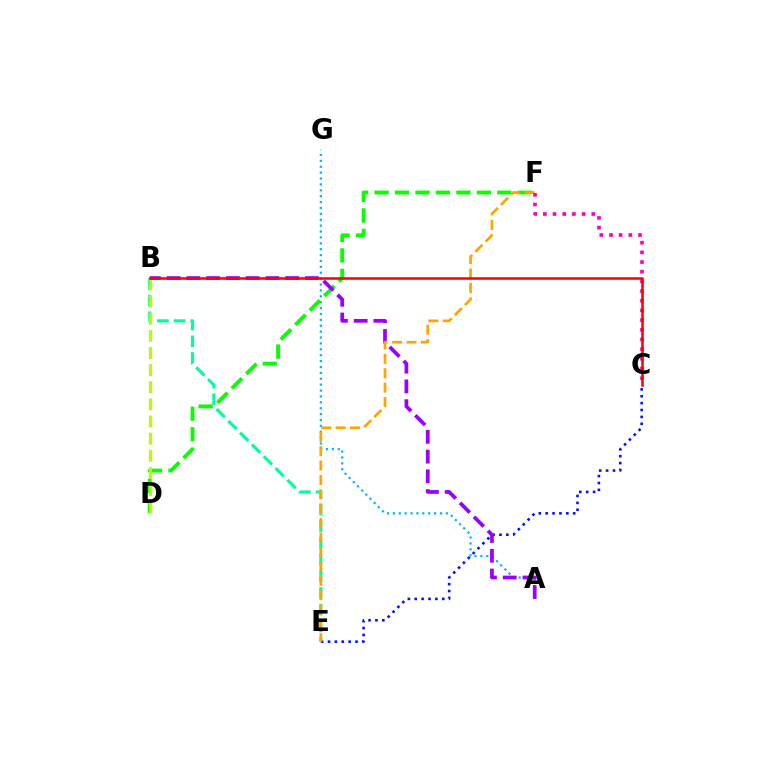{('C', 'E'): [{'color': '#0010ff', 'line_style': 'dotted', 'thickness': 1.87}], ('B', 'E'): [{'color': '#00ff9d', 'line_style': 'dashed', 'thickness': 2.27}], ('A', 'G'): [{'color': '#00b5ff', 'line_style': 'dotted', 'thickness': 1.6}], ('D', 'F'): [{'color': '#08ff00', 'line_style': 'dashed', 'thickness': 2.78}], ('B', 'D'): [{'color': '#b3ff00', 'line_style': 'dashed', 'thickness': 2.33}], ('A', 'B'): [{'color': '#9b00ff', 'line_style': 'dashed', 'thickness': 2.68}], ('E', 'F'): [{'color': '#ffa500', 'line_style': 'dashed', 'thickness': 1.96}], ('C', 'F'): [{'color': '#ff00bd', 'line_style': 'dotted', 'thickness': 2.63}], ('B', 'C'): [{'color': '#ff0000', 'line_style': 'solid', 'thickness': 1.82}]}